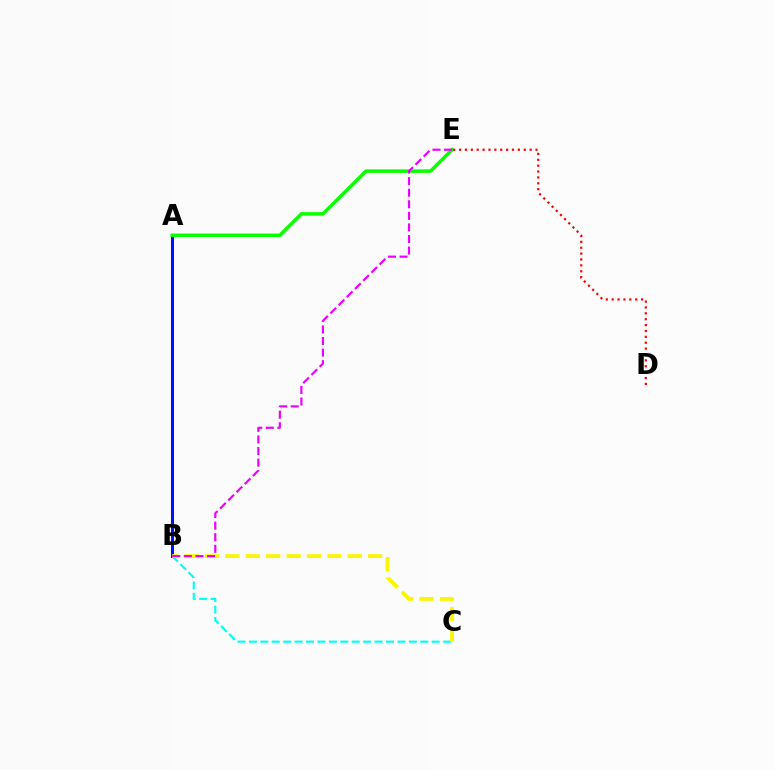{('B', 'C'): [{'color': '#00fff6', 'line_style': 'dashed', 'thickness': 1.55}, {'color': '#fcf500', 'line_style': 'dashed', 'thickness': 2.77}], ('A', 'B'): [{'color': '#0010ff', 'line_style': 'solid', 'thickness': 2.19}], ('A', 'E'): [{'color': '#08ff00', 'line_style': 'solid', 'thickness': 2.5}], ('B', 'E'): [{'color': '#ee00ff', 'line_style': 'dashed', 'thickness': 1.57}], ('D', 'E'): [{'color': '#ff0000', 'line_style': 'dotted', 'thickness': 1.6}]}